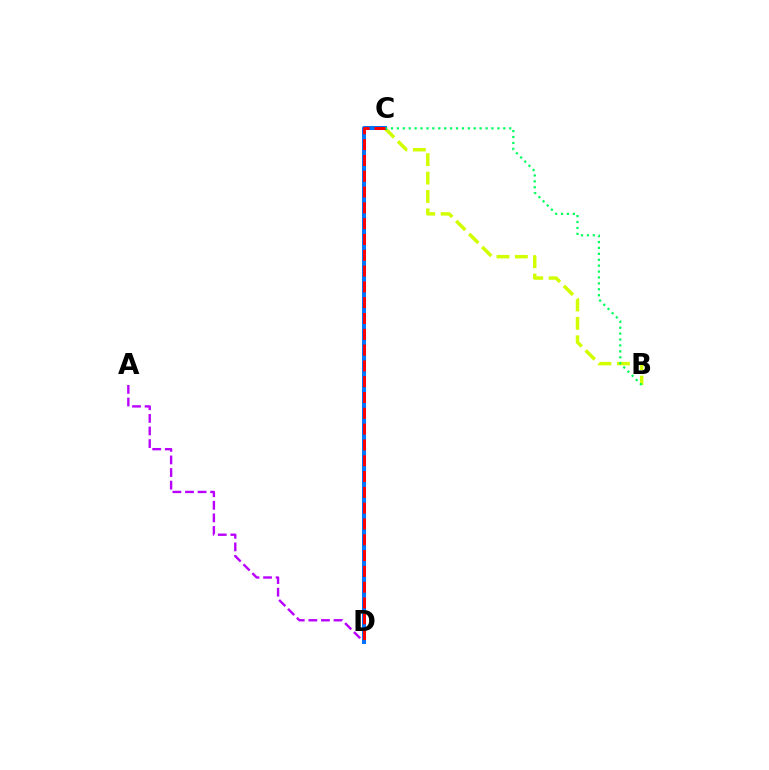{('A', 'D'): [{'color': '#b900ff', 'line_style': 'dashed', 'thickness': 1.71}], ('B', 'C'): [{'color': '#d1ff00', 'line_style': 'dashed', 'thickness': 2.5}, {'color': '#00ff5c', 'line_style': 'dotted', 'thickness': 1.61}], ('C', 'D'): [{'color': '#0074ff', 'line_style': 'solid', 'thickness': 2.91}, {'color': '#ff0000', 'line_style': 'dashed', 'thickness': 2.15}]}